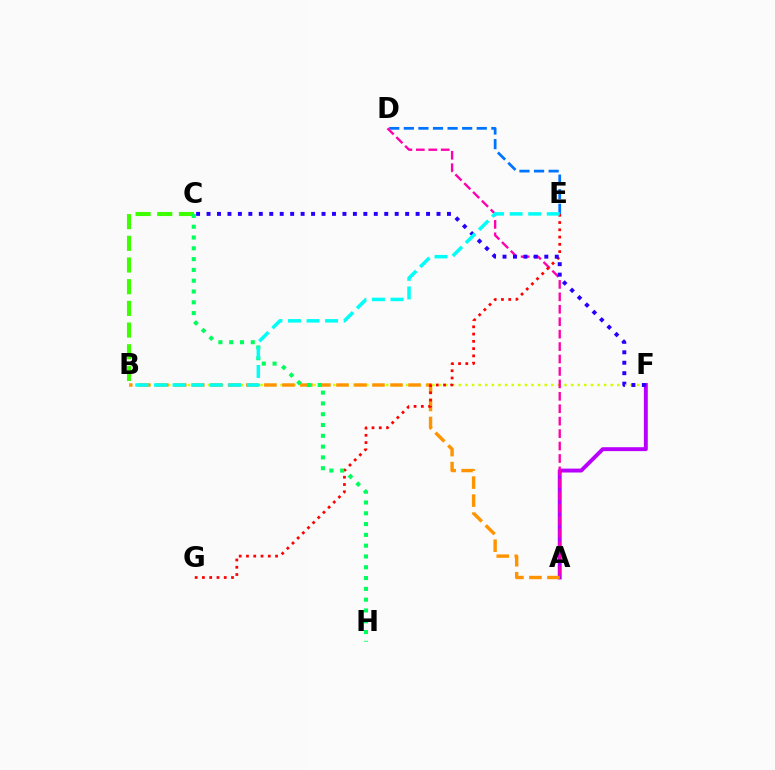{('B', 'F'): [{'color': '#d1ff00', 'line_style': 'dotted', 'thickness': 1.79}], ('D', 'E'): [{'color': '#0074ff', 'line_style': 'dashed', 'thickness': 1.98}], ('B', 'C'): [{'color': '#3dff00', 'line_style': 'dashed', 'thickness': 2.95}], ('A', 'F'): [{'color': '#b900ff', 'line_style': 'solid', 'thickness': 2.82}], ('A', 'B'): [{'color': '#ff9400', 'line_style': 'dashed', 'thickness': 2.45}], ('A', 'D'): [{'color': '#ff00ac', 'line_style': 'dashed', 'thickness': 1.69}], ('E', 'G'): [{'color': '#ff0000', 'line_style': 'dotted', 'thickness': 1.98}], ('C', 'H'): [{'color': '#00ff5c', 'line_style': 'dotted', 'thickness': 2.93}], ('C', 'F'): [{'color': '#2500ff', 'line_style': 'dotted', 'thickness': 2.84}], ('B', 'E'): [{'color': '#00fff6', 'line_style': 'dashed', 'thickness': 2.52}]}